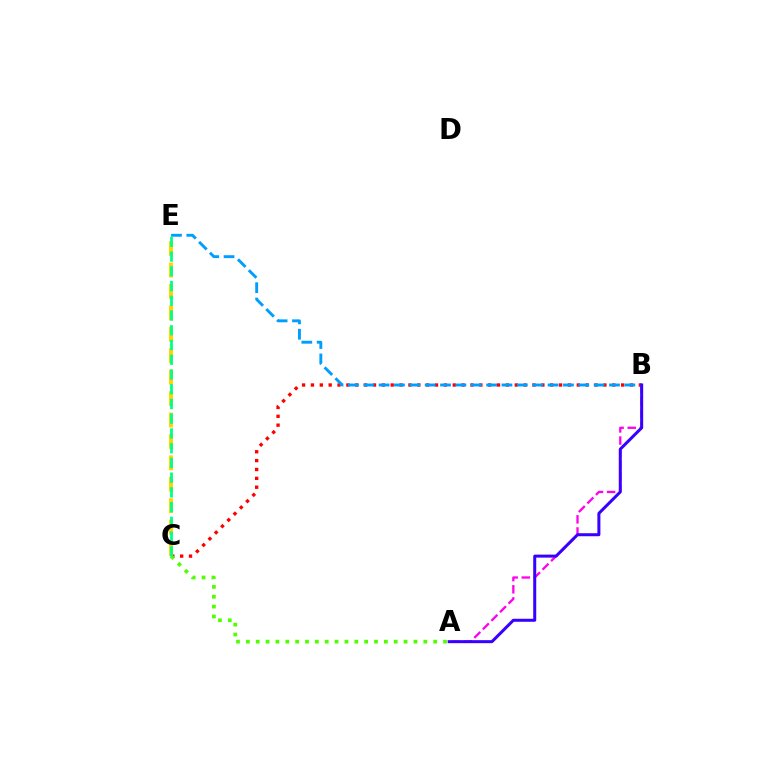{('B', 'C'): [{'color': '#ff0000', 'line_style': 'dotted', 'thickness': 2.41}], ('A', 'B'): [{'color': '#ff00ed', 'line_style': 'dashed', 'thickness': 1.65}, {'color': '#3700ff', 'line_style': 'solid', 'thickness': 2.17}], ('A', 'C'): [{'color': '#4fff00', 'line_style': 'dotted', 'thickness': 2.68}], ('B', 'E'): [{'color': '#009eff', 'line_style': 'dashed', 'thickness': 2.09}], ('C', 'E'): [{'color': '#ffd500', 'line_style': 'dashed', 'thickness': 2.91}, {'color': '#00ff86', 'line_style': 'dashed', 'thickness': 2.0}]}